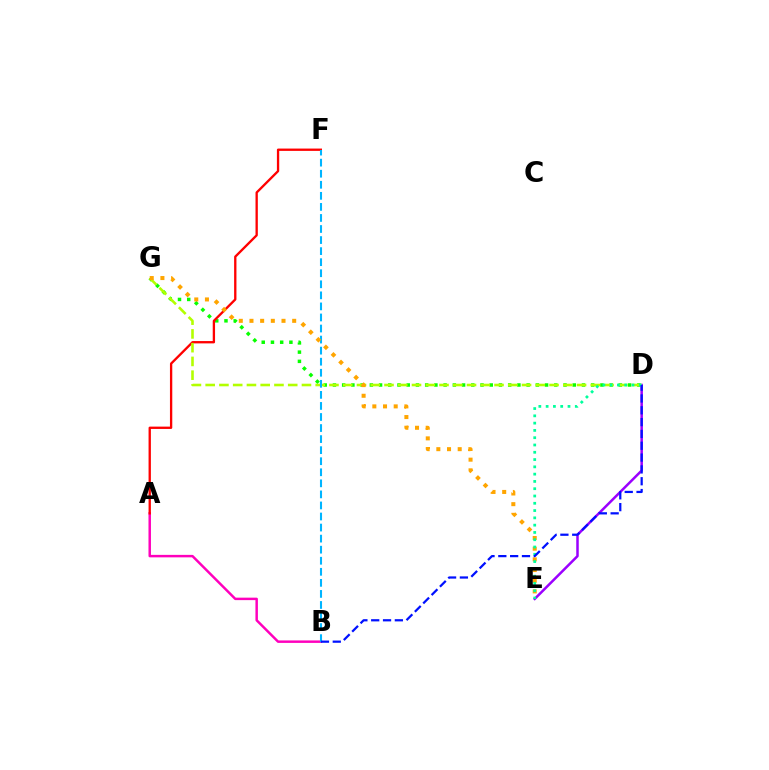{('A', 'B'): [{'color': '#ff00bd', 'line_style': 'solid', 'thickness': 1.78}], ('D', 'E'): [{'color': '#9b00ff', 'line_style': 'solid', 'thickness': 1.8}, {'color': '#00ff9d', 'line_style': 'dotted', 'thickness': 1.98}], ('D', 'G'): [{'color': '#08ff00', 'line_style': 'dotted', 'thickness': 2.51}, {'color': '#b3ff00', 'line_style': 'dashed', 'thickness': 1.87}], ('A', 'F'): [{'color': '#ff0000', 'line_style': 'solid', 'thickness': 1.67}], ('B', 'F'): [{'color': '#00b5ff', 'line_style': 'dashed', 'thickness': 1.5}], ('E', 'G'): [{'color': '#ffa500', 'line_style': 'dotted', 'thickness': 2.9}], ('B', 'D'): [{'color': '#0010ff', 'line_style': 'dashed', 'thickness': 1.61}]}